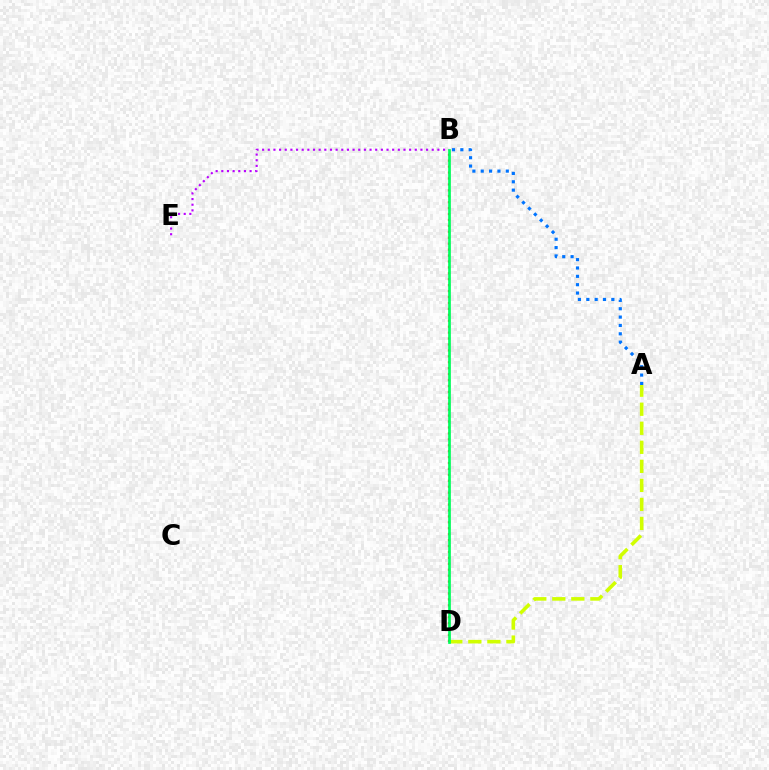{('B', 'D'): [{'color': '#ff0000', 'line_style': 'dotted', 'thickness': 1.61}, {'color': '#00ff5c', 'line_style': 'solid', 'thickness': 1.95}], ('A', 'B'): [{'color': '#0074ff', 'line_style': 'dotted', 'thickness': 2.27}], ('B', 'E'): [{'color': '#b900ff', 'line_style': 'dotted', 'thickness': 1.54}], ('A', 'D'): [{'color': '#d1ff00', 'line_style': 'dashed', 'thickness': 2.59}]}